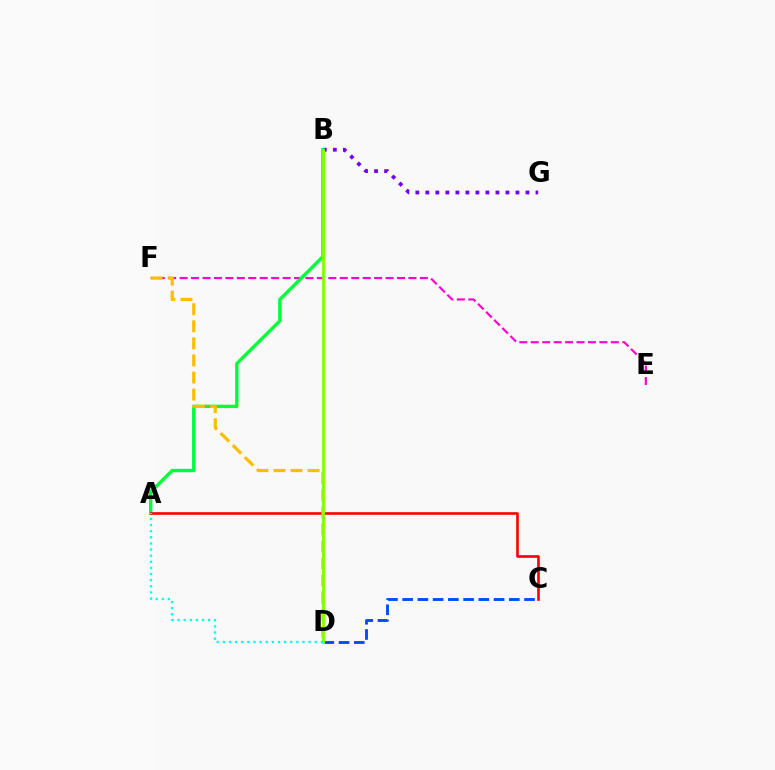{('C', 'D'): [{'color': '#004bff', 'line_style': 'dashed', 'thickness': 2.07}], ('E', 'F'): [{'color': '#ff00cf', 'line_style': 'dashed', 'thickness': 1.55}], ('B', 'G'): [{'color': '#7200ff', 'line_style': 'dotted', 'thickness': 2.72}], ('A', 'B'): [{'color': '#00ff39', 'line_style': 'solid', 'thickness': 2.42}], ('A', 'C'): [{'color': '#ff0000', 'line_style': 'solid', 'thickness': 1.89}], ('D', 'F'): [{'color': '#ffbd00', 'line_style': 'dashed', 'thickness': 2.32}], ('B', 'D'): [{'color': '#84ff00', 'line_style': 'solid', 'thickness': 2.06}], ('A', 'D'): [{'color': '#00fff6', 'line_style': 'dotted', 'thickness': 1.66}]}